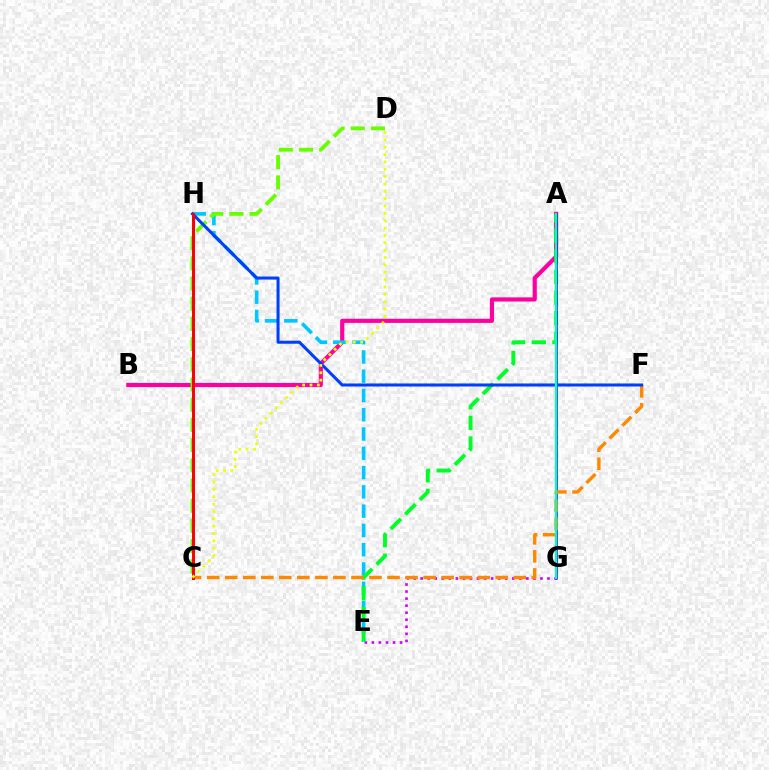{('E', 'G'): [{'color': '#d600ff', 'line_style': 'dotted', 'thickness': 1.91}], ('A', 'B'): [{'color': '#ff00a0', 'line_style': 'solid', 'thickness': 2.99}], ('E', 'H'): [{'color': '#00c7ff', 'line_style': 'dashed', 'thickness': 2.62}], ('A', 'E'): [{'color': '#00ff27', 'line_style': 'dashed', 'thickness': 2.8}], ('C', 'D'): [{'color': '#66ff00', 'line_style': 'dashed', 'thickness': 2.74}, {'color': '#eeff00', 'line_style': 'dotted', 'thickness': 2.0}], ('A', 'G'): [{'color': '#4f00ff', 'line_style': 'solid', 'thickness': 1.87}, {'color': '#00ffaf', 'line_style': 'solid', 'thickness': 1.63}], ('C', 'F'): [{'color': '#ff8800', 'line_style': 'dashed', 'thickness': 2.45}], ('F', 'H'): [{'color': '#003fff', 'line_style': 'solid', 'thickness': 2.19}], ('C', 'H'): [{'color': '#ff0000', 'line_style': 'solid', 'thickness': 2.15}]}